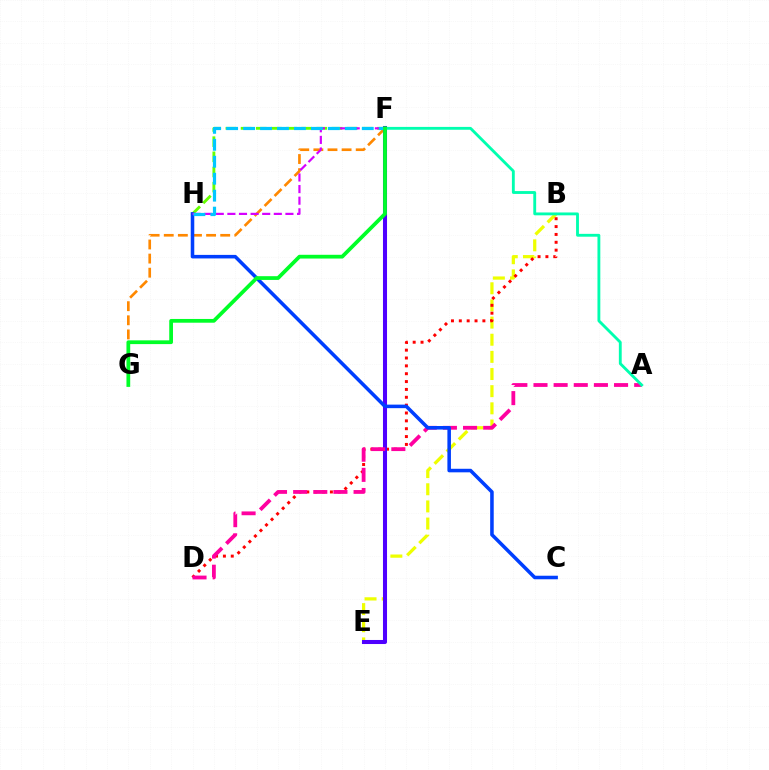{('F', 'H'): [{'color': '#66ff00', 'line_style': 'dashed', 'thickness': 2.06}, {'color': '#d600ff', 'line_style': 'dashed', 'thickness': 1.58}, {'color': '#00c7ff', 'line_style': 'dashed', 'thickness': 2.3}], ('B', 'E'): [{'color': '#eeff00', 'line_style': 'dashed', 'thickness': 2.33}], ('F', 'G'): [{'color': '#ff8800', 'line_style': 'dashed', 'thickness': 1.92}, {'color': '#00ff27', 'line_style': 'solid', 'thickness': 2.7}], ('B', 'D'): [{'color': '#ff0000', 'line_style': 'dotted', 'thickness': 2.13}], ('E', 'F'): [{'color': '#4f00ff', 'line_style': 'solid', 'thickness': 2.92}], ('A', 'D'): [{'color': '#ff00a0', 'line_style': 'dashed', 'thickness': 2.74}], ('C', 'H'): [{'color': '#003fff', 'line_style': 'solid', 'thickness': 2.55}], ('A', 'F'): [{'color': '#00ffaf', 'line_style': 'solid', 'thickness': 2.05}]}